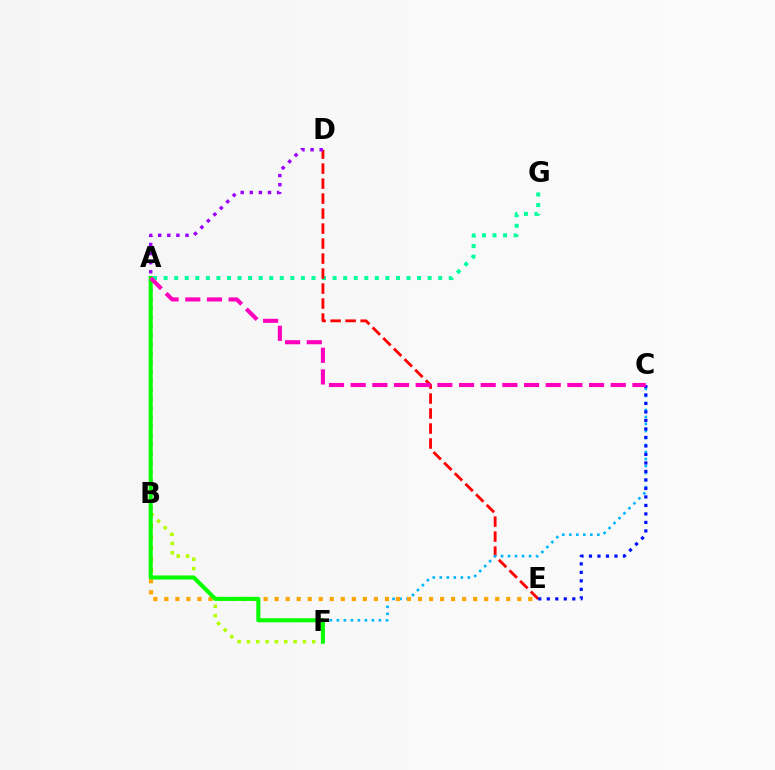{('A', 'G'): [{'color': '#00ff9d', 'line_style': 'dotted', 'thickness': 2.87}], ('D', 'E'): [{'color': '#ff0000', 'line_style': 'dashed', 'thickness': 2.04}], ('B', 'D'): [{'color': '#9b00ff', 'line_style': 'dotted', 'thickness': 2.47}], ('B', 'F'): [{'color': '#b3ff00', 'line_style': 'dotted', 'thickness': 2.53}], ('C', 'F'): [{'color': '#00b5ff', 'line_style': 'dotted', 'thickness': 1.9}], ('C', 'E'): [{'color': '#0010ff', 'line_style': 'dotted', 'thickness': 2.31}], ('B', 'E'): [{'color': '#ffa500', 'line_style': 'dotted', 'thickness': 3.0}], ('A', 'F'): [{'color': '#08ff00', 'line_style': 'solid', 'thickness': 2.95}], ('A', 'C'): [{'color': '#ff00bd', 'line_style': 'dashed', 'thickness': 2.94}]}